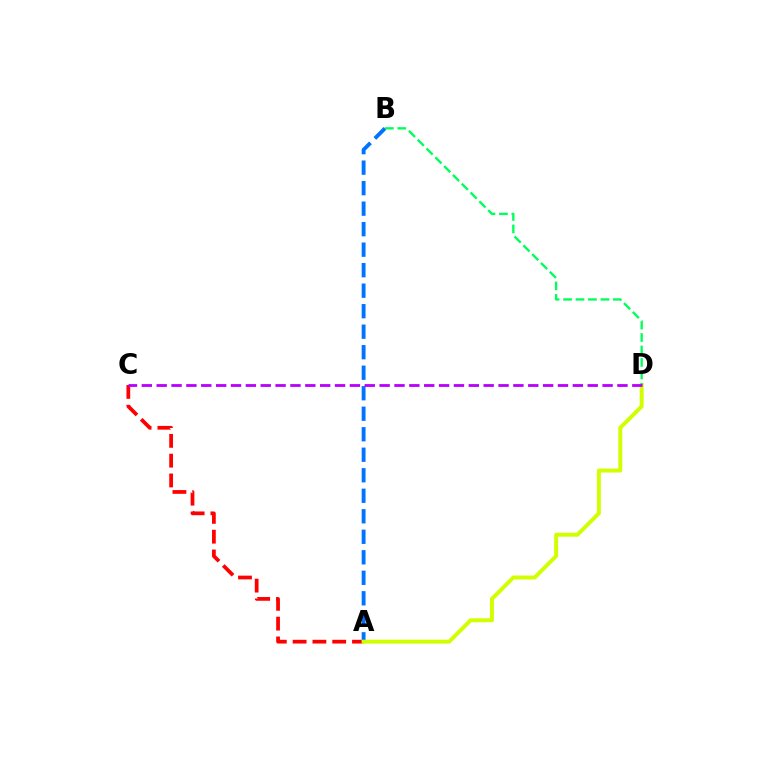{('A', 'C'): [{'color': '#ff0000', 'line_style': 'dashed', 'thickness': 2.69}], ('A', 'B'): [{'color': '#0074ff', 'line_style': 'dashed', 'thickness': 2.79}], ('A', 'D'): [{'color': '#d1ff00', 'line_style': 'solid', 'thickness': 2.84}], ('B', 'D'): [{'color': '#00ff5c', 'line_style': 'dashed', 'thickness': 1.69}], ('C', 'D'): [{'color': '#b900ff', 'line_style': 'dashed', 'thickness': 2.02}]}